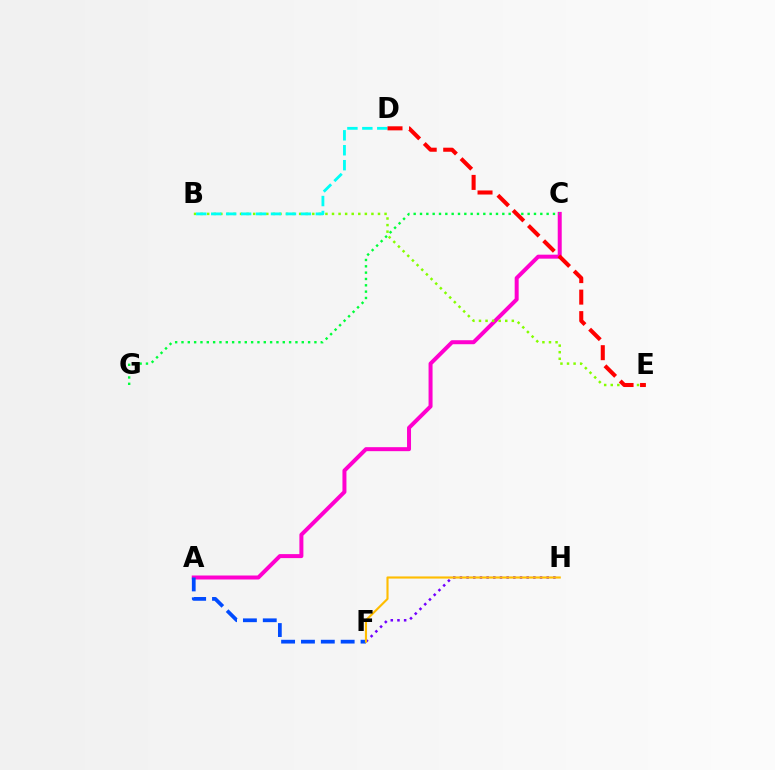{('A', 'C'): [{'color': '#ff00cf', 'line_style': 'solid', 'thickness': 2.87}], ('A', 'F'): [{'color': '#004bff', 'line_style': 'dashed', 'thickness': 2.7}], ('C', 'G'): [{'color': '#00ff39', 'line_style': 'dotted', 'thickness': 1.72}], ('F', 'H'): [{'color': '#7200ff', 'line_style': 'dotted', 'thickness': 1.81}, {'color': '#ffbd00', 'line_style': 'solid', 'thickness': 1.54}], ('B', 'E'): [{'color': '#84ff00', 'line_style': 'dotted', 'thickness': 1.78}], ('B', 'D'): [{'color': '#00fff6', 'line_style': 'dashed', 'thickness': 2.03}], ('D', 'E'): [{'color': '#ff0000', 'line_style': 'dashed', 'thickness': 2.92}]}